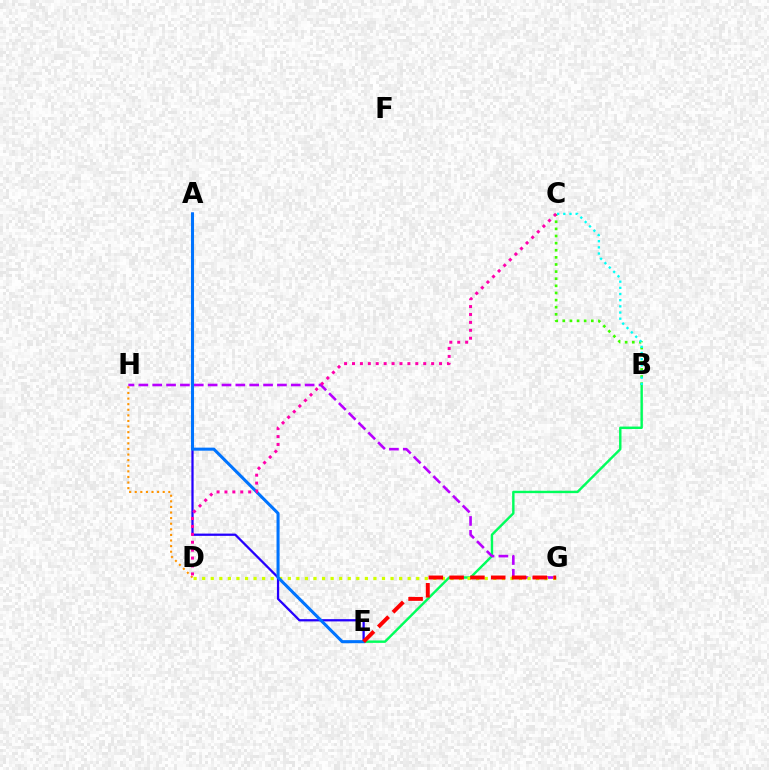{('B', 'C'): [{'color': '#3dff00', 'line_style': 'dotted', 'thickness': 1.93}, {'color': '#00fff6', 'line_style': 'dotted', 'thickness': 1.68}], ('B', 'E'): [{'color': '#00ff5c', 'line_style': 'solid', 'thickness': 1.74}], ('G', 'H'): [{'color': '#b900ff', 'line_style': 'dashed', 'thickness': 1.88}], ('D', 'H'): [{'color': '#ff9400', 'line_style': 'dotted', 'thickness': 1.52}], ('A', 'E'): [{'color': '#2500ff', 'line_style': 'solid', 'thickness': 1.63}, {'color': '#0074ff', 'line_style': 'solid', 'thickness': 2.2}], ('D', 'G'): [{'color': '#d1ff00', 'line_style': 'dotted', 'thickness': 2.33}], ('C', 'D'): [{'color': '#ff00ac', 'line_style': 'dotted', 'thickness': 2.15}], ('E', 'G'): [{'color': '#ff0000', 'line_style': 'dashed', 'thickness': 2.83}]}